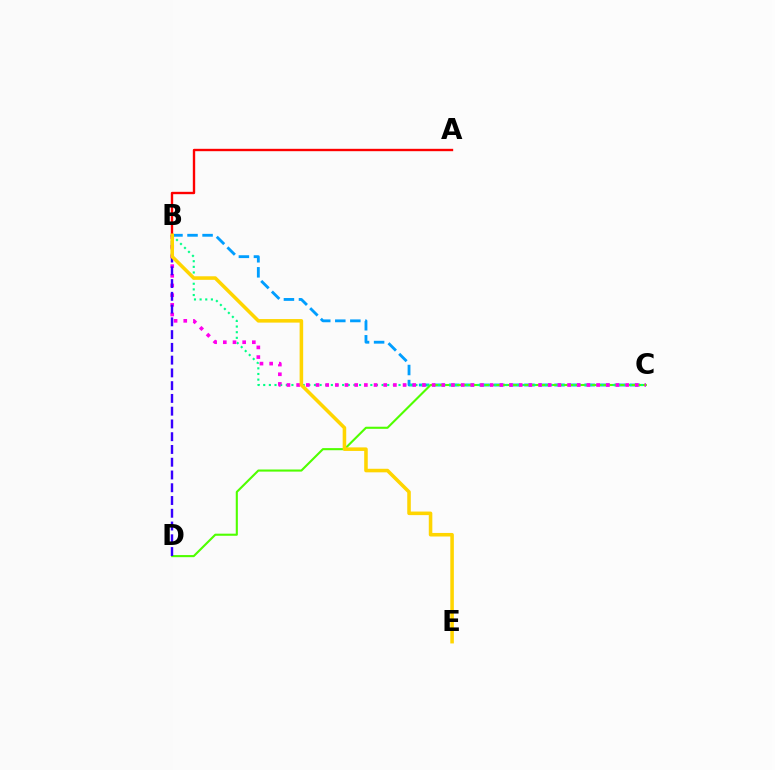{('B', 'C'): [{'color': '#009eff', 'line_style': 'dashed', 'thickness': 2.04}, {'color': '#00ff86', 'line_style': 'dotted', 'thickness': 1.53}, {'color': '#ff00ed', 'line_style': 'dotted', 'thickness': 2.63}], ('C', 'D'): [{'color': '#4fff00', 'line_style': 'solid', 'thickness': 1.52}], ('B', 'D'): [{'color': '#3700ff', 'line_style': 'dashed', 'thickness': 1.73}], ('A', 'B'): [{'color': '#ff0000', 'line_style': 'solid', 'thickness': 1.7}], ('B', 'E'): [{'color': '#ffd500', 'line_style': 'solid', 'thickness': 2.56}]}